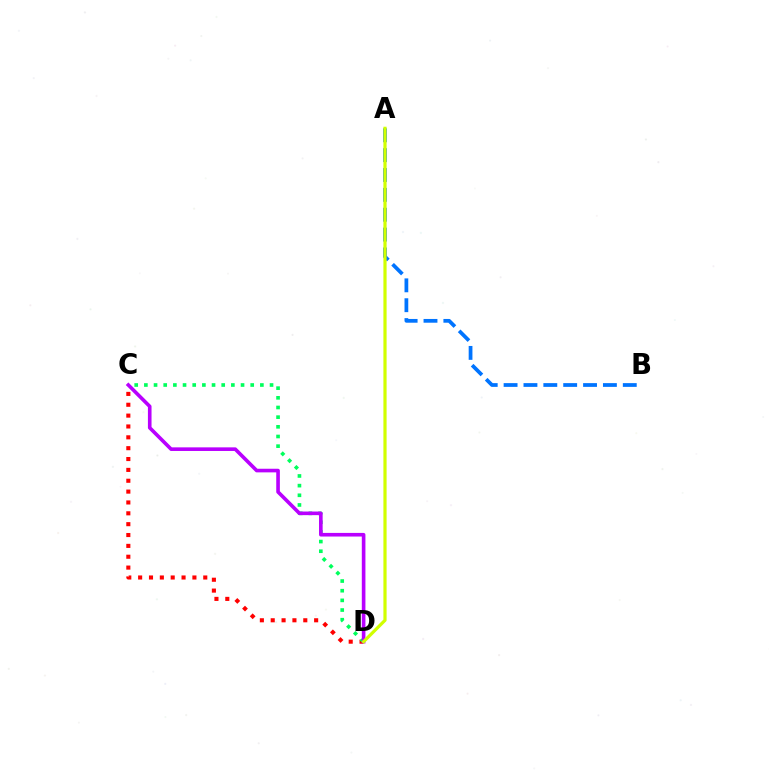{('C', 'D'): [{'color': '#ff0000', 'line_style': 'dotted', 'thickness': 2.95}, {'color': '#00ff5c', 'line_style': 'dotted', 'thickness': 2.63}, {'color': '#b900ff', 'line_style': 'solid', 'thickness': 2.61}], ('A', 'B'): [{'color': '#0074ff', 'line_style': 'dashed', 'thickness': 2.7}], ('A', 'D'): [{'color': '#d1ff00', 'line_style': 'solid', 'thickness': 2.31}]}